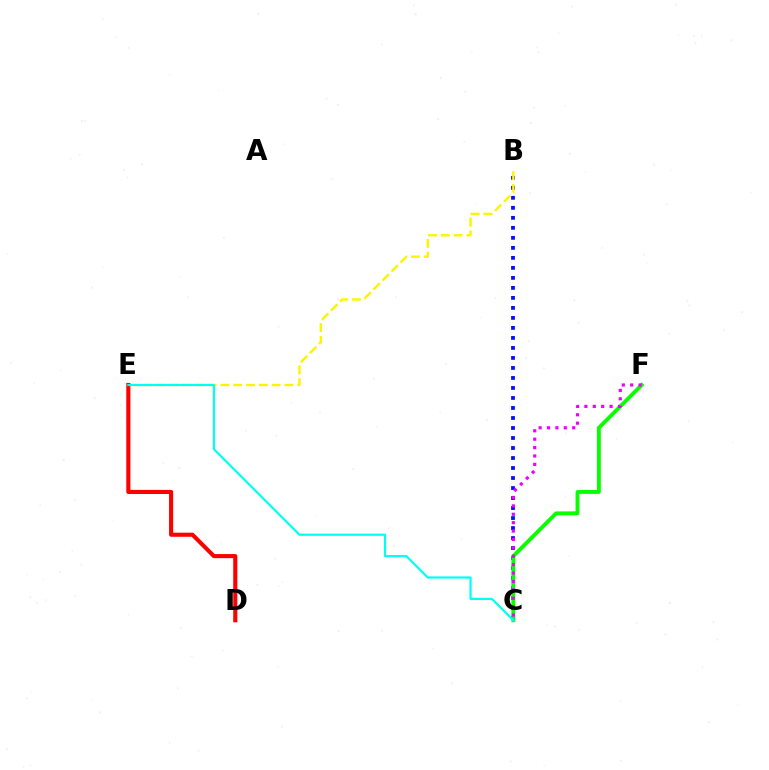{('B', 'C'): [{'color': '#0010ff', 'line_style': 'dotted', 'thickness': 2.72}], ('C', 'F'): [{'color': '#08ff00', 'line_style': 'solid', 'thickness': 2.78}, {'color': '#ee00ff', 'line_style': 'dotted', 'thickness': 2.28}], ('B', 'E'): [{'color': '#fcf500', 'line_style': 'dashed', 'thickness': 1.74}], ('D', 'E'): [{'color': '#ff0000', 'line_style': 'solid', 'thickness': 2.95}], ('C', 'E'): [{'color': '#00fff6', 'line_style': 'solid', 'thickness': 1.58}]}